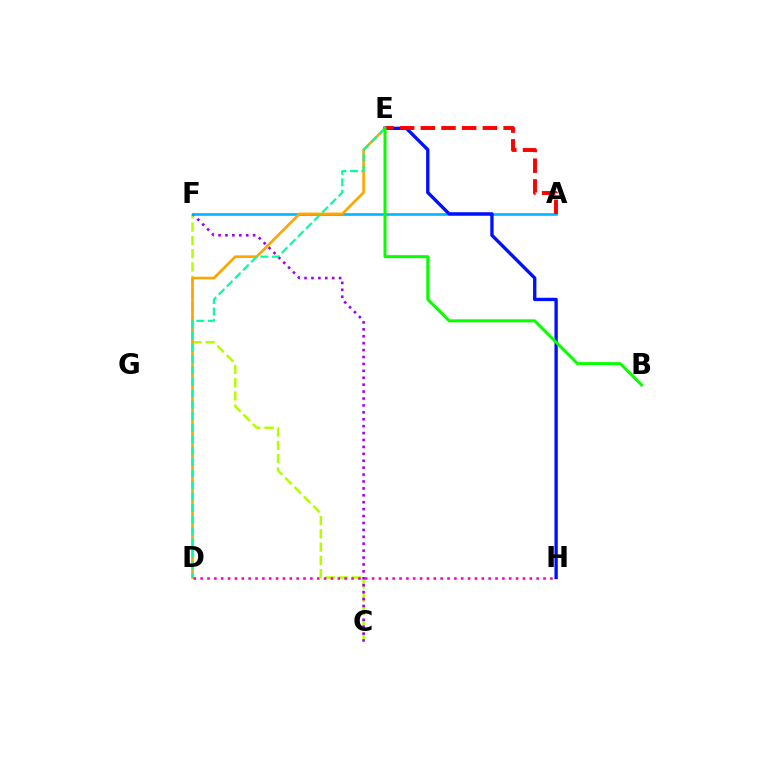{('C', 'F'): [{'color': '#b3ff00', 'line_style': 'dashed', 'thickness': 1.8}, {'color': '#9b00ff', 'line_style': 'dotted', 'thickness': 1.88}], ('A', 'F'): [{'color': '#00b5ff', 'line_style': 'solid', 'thickness': 1.89}], ('D', 'E'): [{'color': '#ffa500', 'line_style': 'solid', 'thickness': 1.89}, {'color': '#00ff9d', 'line_style': 'dashed', 'thickness': 1.56}], ('E', 'H'): [{'color': '#0010ff', 'line_style': 'solid', 'thickness': 2.41}], ('D', 'H'): [{'color': '#ff00bd', 'line_style': 'dotted', 'thickness': 1.86}], ('A', 'E'): [{'color': '#ff0000', 'line_style': 'dashed', 'thickness': 2.81}], ('B', 'E'): [{'color': '#08ff00', 'line_style': 'solid', 'thickness': 2.16}]}